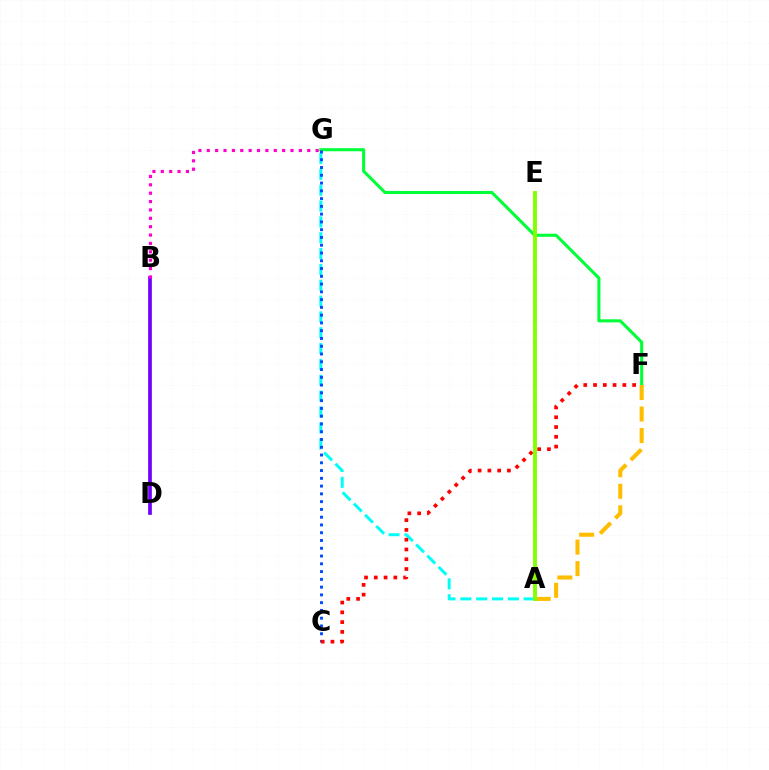{('F', 'G'): [{'color': '#00ff39', 'line_style': 'solid', 'thickness': 2.22}], ('A', 'F'): [{'color': '#ffbd00', 'line_style': 'dashed', 'thickness': 2.92}], ('A', 'G'): [{'color': '#00fff6', 'line_style': 'dashed', 'thickness': 2.15}], ('B', 'D'): [{'color': '#7200ff', 'line_style': 'solid', 'thickness': 2.67}], ('B', 'G'): [{'color': '#ff00cf', 'line_style': 'dotted', 'thickness': 2.27}], ('C', 'G'): [{'color': '#004bff', 'line_style': 'dotted', 'thickness': 2.11}], ('C', 'F'): [{'color': '#ff0000', 'line_style': 'dotted', 'thickness': 2.66}], ('A', 'E'): [{'color': '#84ff00', 'line_style': 'solid', 'thickness': 2.81}]}